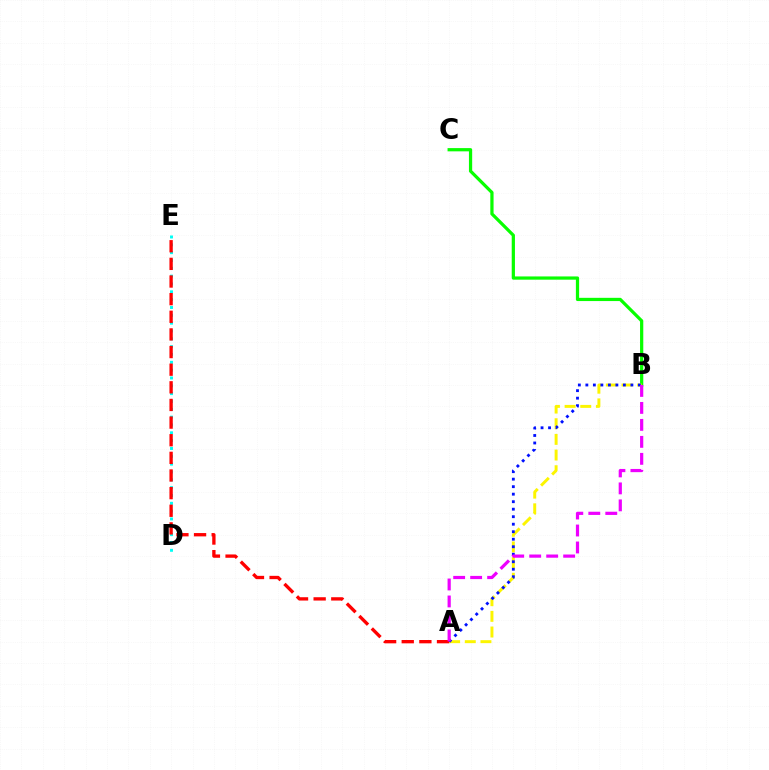{('B', 'C'): [{'color': '#08ff00', 'line_style': 'solid', 'thickness': 2.33}], ('A', 'B'): [{'color': '#fcf500', 'line_style': 'dashed', 'thickness': 2.13}, {'color': '#0010ff', 'line_style': 'dotted', 'thickness': 2.04}, {'color': '#ee00ff', 'line_style': 'dashed', 'thickness': 2.31}], ('D', 'E'): [{'color': '#00fff6', 'line_style': 'dotted', 'thickness': 2.13}], ('A', 'E'): [{'color': '#ff0000', 'line_style': 'dashed', 'thickness': 2.4}]}